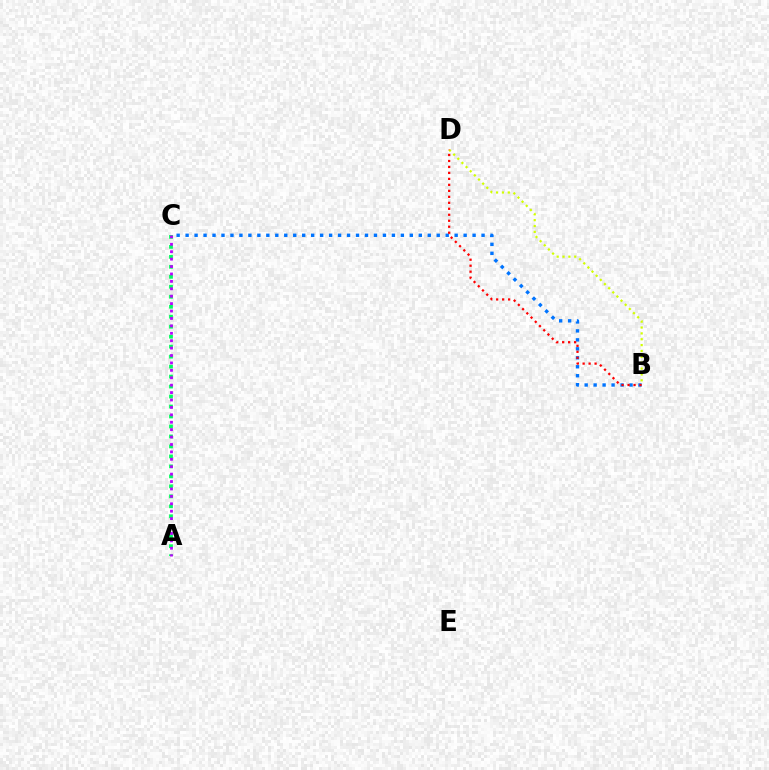{('A', 'C'): [{'color': '#00ff5c', 'line_style': 'dotted', 'thickness': 2.71}, {'color': '#b900ff', 'line_style': 'dotted', 'thickness': 2.01}], ('B', 'C'): [{'color': '#0074ff', 'line_style': 'dotted', 'thickness': 2.44}], ('B', 'D'): [{'color': '#d1ff00', 'line_style': 'dotted', 'thickness': 1.59}, {'color': '#ff0000', 'line_style': 'dotted', 'thickness': 1.62}]}